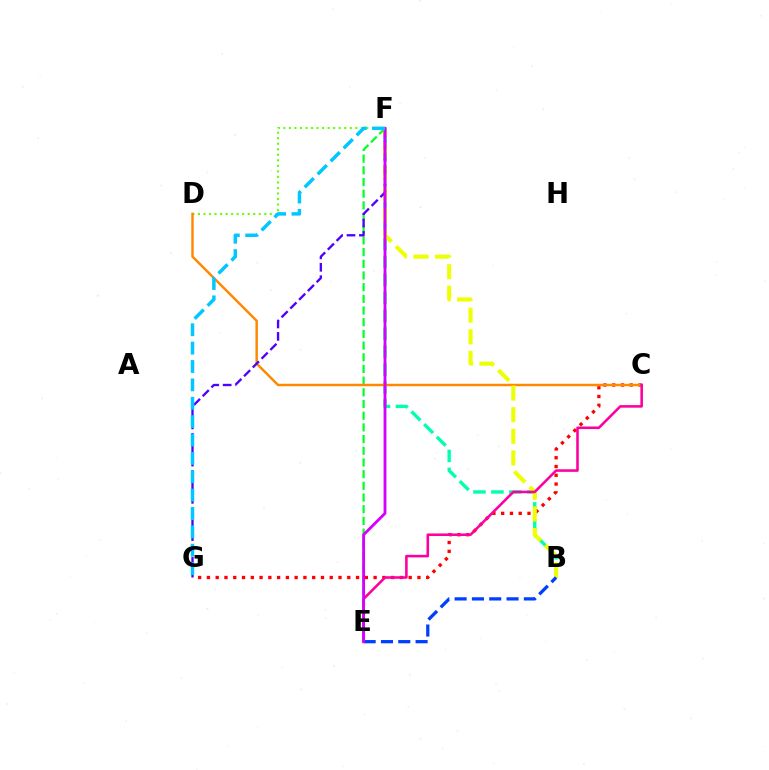{('C', 'G'): [{'color': '#ff0000', 'line_style': 'dotted', 'thickness': 2.38}], ('B', 'F'): [{'color': '#00ffaf', 'line_style': 'dashed', 'thickness': 2.44}, {'color': '#eeff00', 'line_style': 'dashed', 'thickness': 2.94}], ('D', 'F'): [{'color': '#66ff00', 'line_style': 'dotted', 'thickness': 1.5}], ('E', 'F'): [{'color': '#00ff27', 'line_style': 'dashed', 'thickness': 1.59}, {'color': '#d600ff', 'line_style': 'solid', 'thickness': 2.05}], ('C', 'D'): [{'color': '#ff8800', 'line_style': 'solid', 'thickness': 1.77}], ('C', 'E'): [{'color': '#ff00a0', 'line_style': 'solid', 'thickness': 1.86}], ('B', 'E'): [{'color': '#003fff', 'line_style': 'dashed', 'thickness': 2.35}], ('F', 'G'): [{'color': '#4f00ff', 'line_style': 'dashed', 'thickness': 1.69}, {'color': '#00c7ff', 'line_style': 'dashed', 'thickness': 2.5}]}